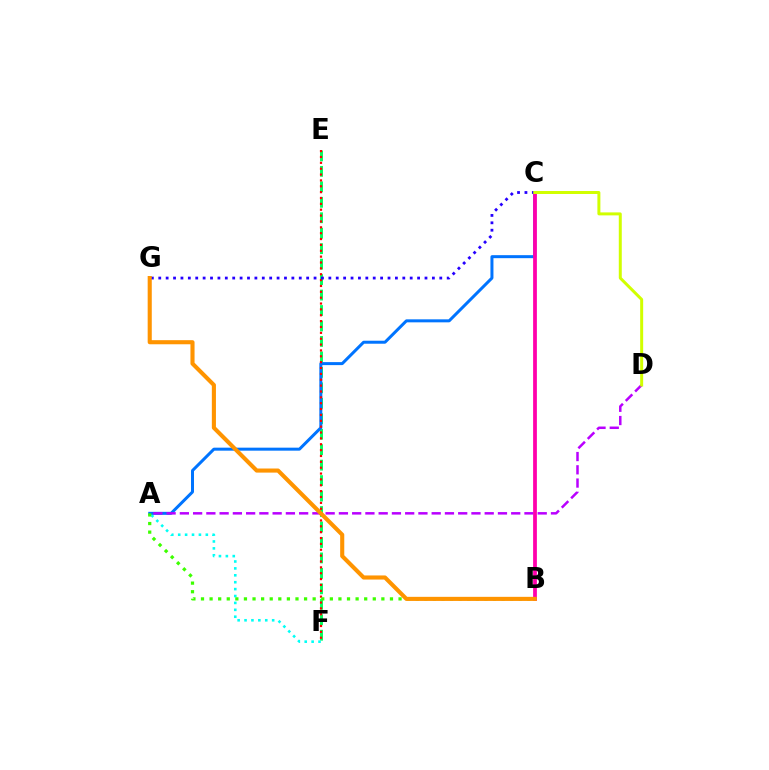{('E', 'F'): [{'color': '#00ff5c', 'line_style': 'dashed', 'thickness': 2.1}, {'color': '#ff0000', 'line_style': 'dotted', 'thickness': 1.59}], ('A', 'F'): [{'color': '#00fff6', 'line_style': 'dotted', 'thickness': 1.88}], ('A', 'C'): [{'color': '#0074ff', 'line_style': 'solid', 'thickness': 2.16}], ('A', 'D'): [{'color': '#b900ff', 'line_style': 'dashed', 'thickness': 1.8}], ('A', 'B'): [{'color': '#3dff00', 'line_style': 'dotted', 'thickness': 2.33}], ('B', 'C'): [{'color': '#ff00ac', 'line_style': 'solid', 'thickness': 2.71}], ('C', 'G'): [{'color': '#2500ff', 'line_style': 'dotted', 'thickness': 2.01}], ('B', 'G'): [{'color': '#ff9400', 'line_style': 'solid', 'thickness': 2.95}], ('C', 'D'): [{'color': '#d1ff00', 'line_style': 'solid', 'thickness': 2.15}]}